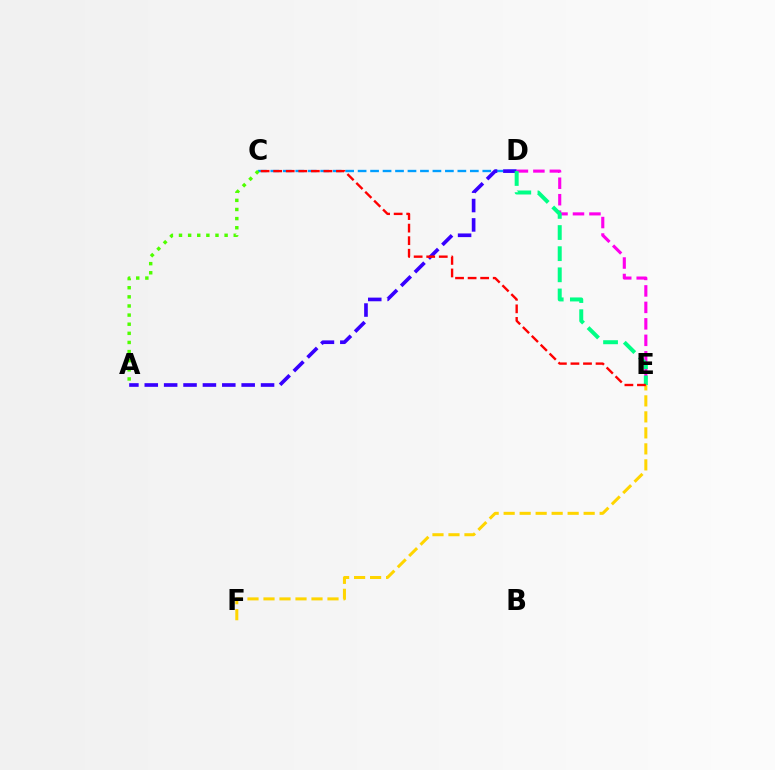{('C', 'D'): [{'color': '#009eff', 'line_style': 'dashed', 'thickness': 1.69}], ('A', 'D'): [{'color': '#3700ff', 'line_style': 'dashed', 'thickness': 2.63}], ('A', 'C'): [{'color': '#4fff00', 'line_style': 'dotted', 'thickness': 2.48}], ('E', 'F'): [{'color': '#ffd500', 'line_style': 'dashed', 'thickness': 2.17}], ('D', 'E'): [{'color': '#ff00ed', 'line_style': 'dashed', 'thickness': 2.24}, {'color': '#00ff86', 'line_style': 'dashed', 'thickness': 2.87}], ('C', 'E'): [{'color': '#ff0000', 'line_style': 'dashed', 'thickness': 1.71}]}